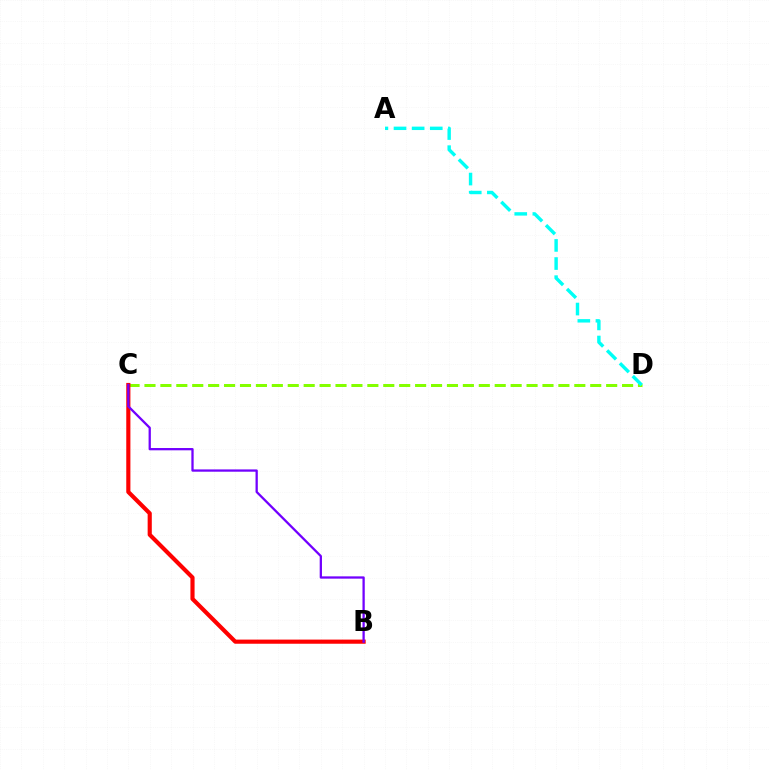{('C', 'D'): [{'color': '#84ff00', 'line_style': 'dashed', 'thickness': 2.16}], ('A', 'D'): [{'color': '#00fff6', 'line_style': 'dashed', 'thickness': 2.46}], ('B', 'C'): [{'color': '#ff0000', 'line_style': 'solid', 'thickness': 2.98}, {'color': '#7200ff', 'line_style': 'solid', 'thickness': 1.64}]}